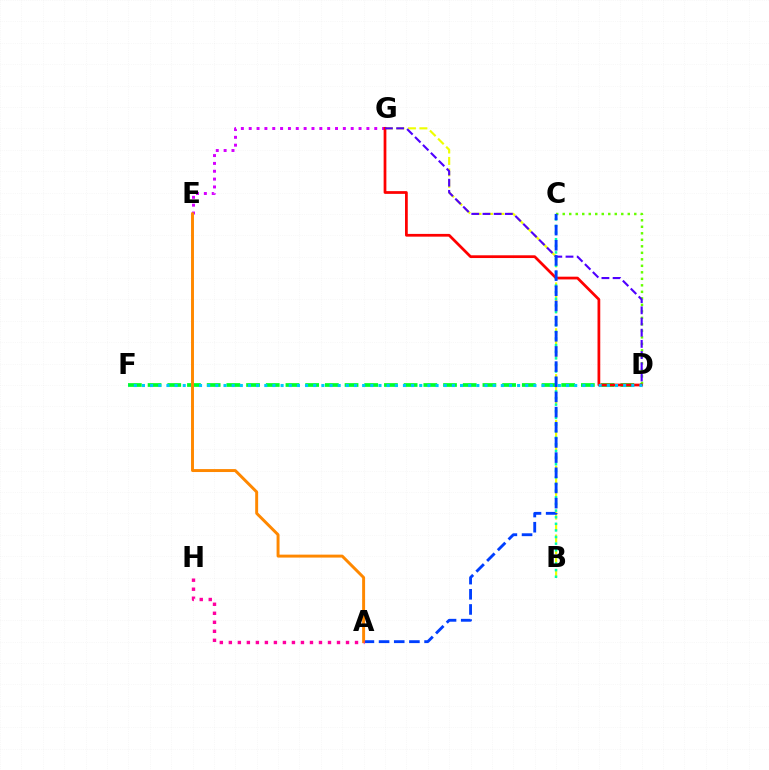{('B', 'G'): [{'color': '#eeff00', 'line_style': 'dashed', 'thickness': 1.56}], ('C', 'D'): [{'color': '#66ff00', 'line_style': 'dotted', 'thickness': 1.77}], ('D', 'F'): [{'color': '#00ff27', 'line_style': 'dashed', 'thickness': 2.68}, {'color': '#00c7ff', 'line_style': 'dotted', 'thickness': 2.22}], ('E', 'G'): [{'color': '#d600ff', 'line_style': 'dotted', 'thickness': 2.13}], ('D', 'G'): [{'color': '#ff0000', 'line_style': 'solid', 'thickness': 1.98}, {'color': '#4f00ff', 'line_style': 'dashed', 'thickness': 1.52}], ('B', 'C'): [{'color': '#00ffaf', 'line_style': 'dotted', 'thickness': 1.8}], ('A', 'C'): [{'color': '#003fff', 'line_style': 'dashed', 'thickness': 2.06}], ('A', 'E'): [{'color': '#ff8800', 'line_style': 'solid', 'thickness': 2.12}], ('A', 'H'): [{'color': '#ff00a0', 'line_style': 'dotted', 'thickness': 2.45}]}